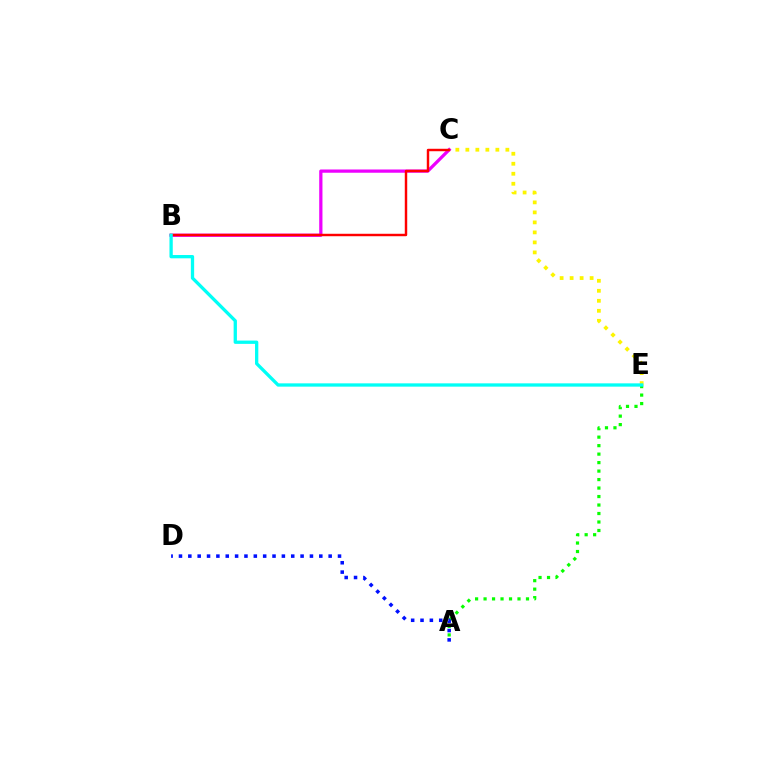{('B', 'C'): [{'color': '#ee00ff', 'line_style': 'solid', 'thickness': 2.34}, {'color': '#ff0000', 'line_style': 'solid', 'thickness': 1.76}], ('C', 'E'): [{'color': '#fcf500', 'line_style': 'dotted', 'thickness': 2.72}], ('A', 'E'): [{'color': '#08ff00', 'line_style': 'dotted', 'thickness': 2.31}], ('B', 'E'): [{'color': '#00fff6', 'line_style': 'solid', 'thickness': 2.37}], ('A', 'D'): [{'color': '#0010ff', 'line_style': 'dotted', 'thickness': 2.54}]}